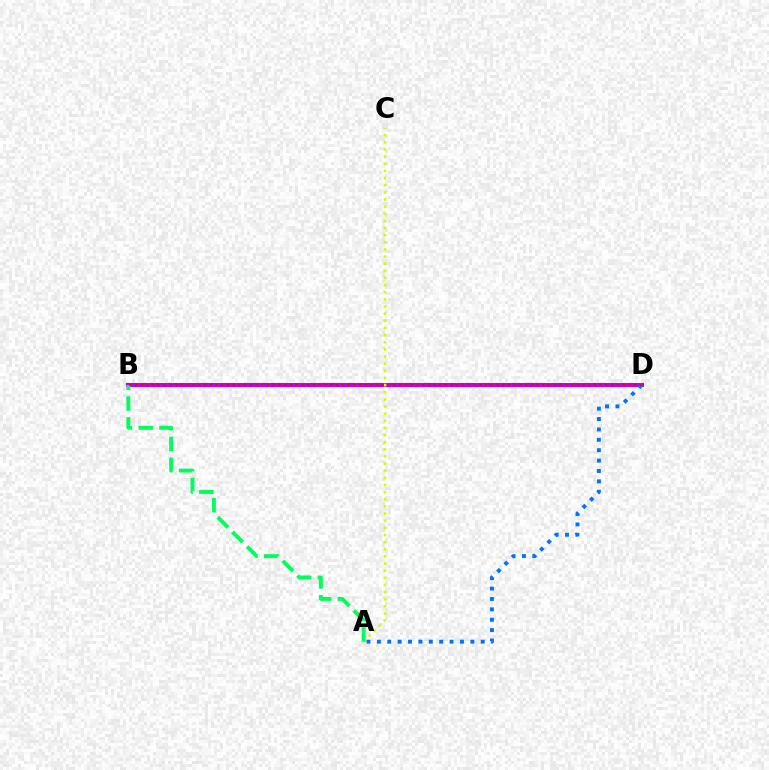{('B', 'D'): [{'color': '#b900ff', 'line_style': 'solid', 'thickness': 2.91}, {'color': '#ff0000', 'line_style': 'dotted', 'thickness': 1.56}], ('A', 'C'): [{'color': '#d1ff00', 'line_style': 'dotted', 'thickness': 1.94}], ('A', 'D'): [{'color': '#0074ff', 'line_style': 'dotted', 'thickness': 2.82}], ('A', 'B'): [{'color': '#00ff5c', 'line_style': 'dashed', 'thickness': 2.83}]}